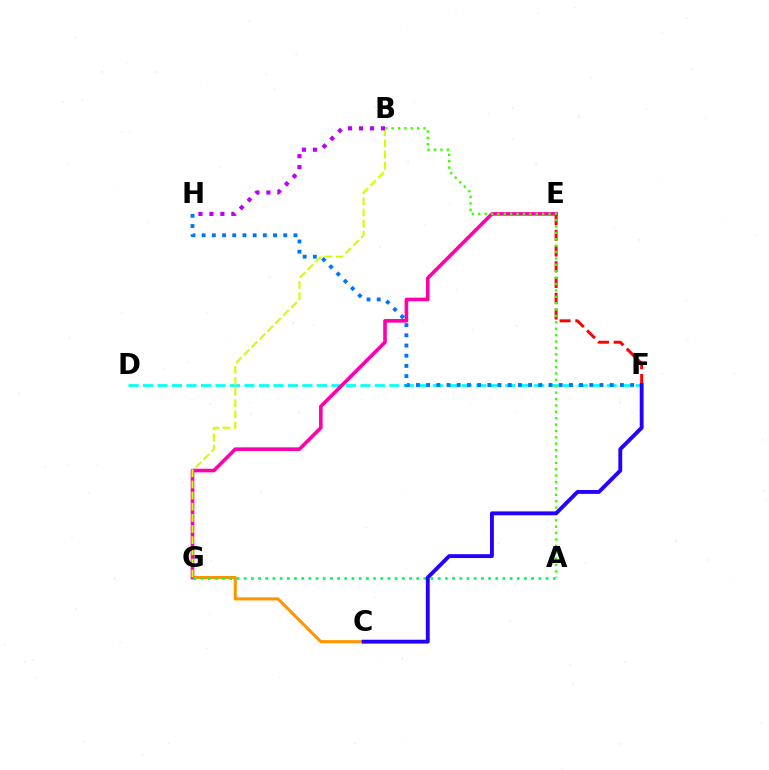{('D', 'F'): [{'color': '#00fff6', 'line_style': 'dashed', 'thickness': 1.97}], ('C', 'G'): [{'color': '#ff9400', 'line_style': 'solid', 'thickness': 2.21}], ('E', 'G'): [{'color': '#ff00ac', 'line_style': 'solid', 'thickness': 2.6}], ('E', 'F'): [{'color': '#ff0000', 'line_style': 'dashed', 'thickness': 2.14}], ('A', 'G'): [{'color': '#00ff5c', 'line_style': 'dotted', 'thickness': 1.95}], ('A', 'B'): [{'color': '#3dff00', 'line_style': 'dotted', 'thickness': 1.74}], ('F', 'H'): [{'color': '#0074ff', 'line_style': 'dotted', 'thickness': 2.77}], ('C', 'F'): [{'color': '#2500ff', 'line_style': 'solid', 'thickness': 2.79}], ('B', 'G'): [{'color': '#d1ff00', 'line_style': 'dashed', 'thickness': 1.51}], ('B', 'H'): [{'color': '#b900ff', 'line_style': 'dotted', 'thickness': 2.98}]}